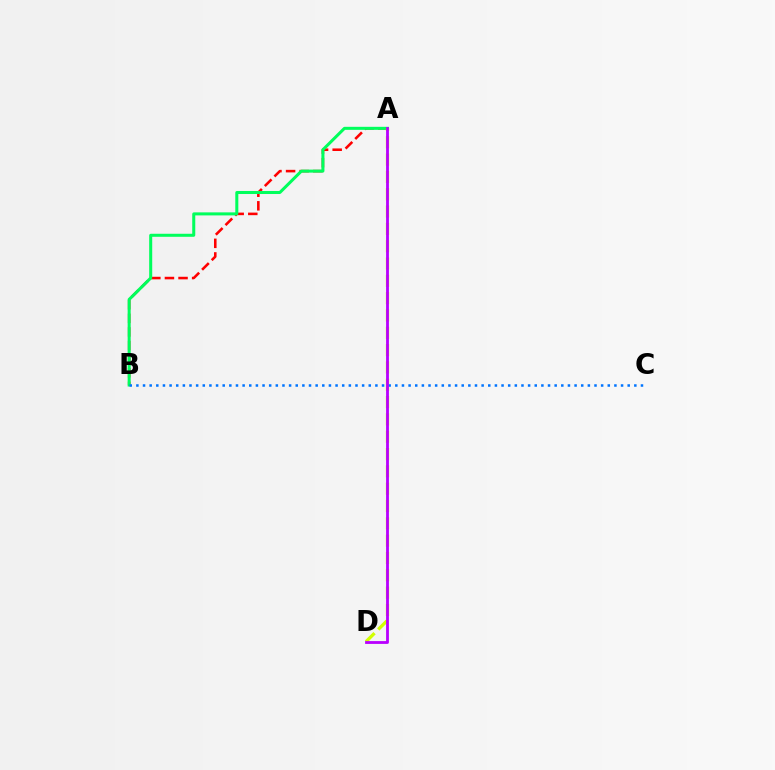{('A', 'B'): [{'color': '#ff0000', 'line_style': 'dashed', 'thickness': 1.85}, {'color': '#00ff5c', 'line_style': 'solid', 'thickness': 2.18}], ('A', 'D'): [{'color': '#d1ff00', 'line_style': 'dashed', 'thickness': 2.35}, {'color': '#b900ff', 'line_style': 'solid', 'thickness': 2.02}], ('B', 'C'): [{'color': '#0074ff', 'line_style': 'dotted', 'thickness': 1.8}]}